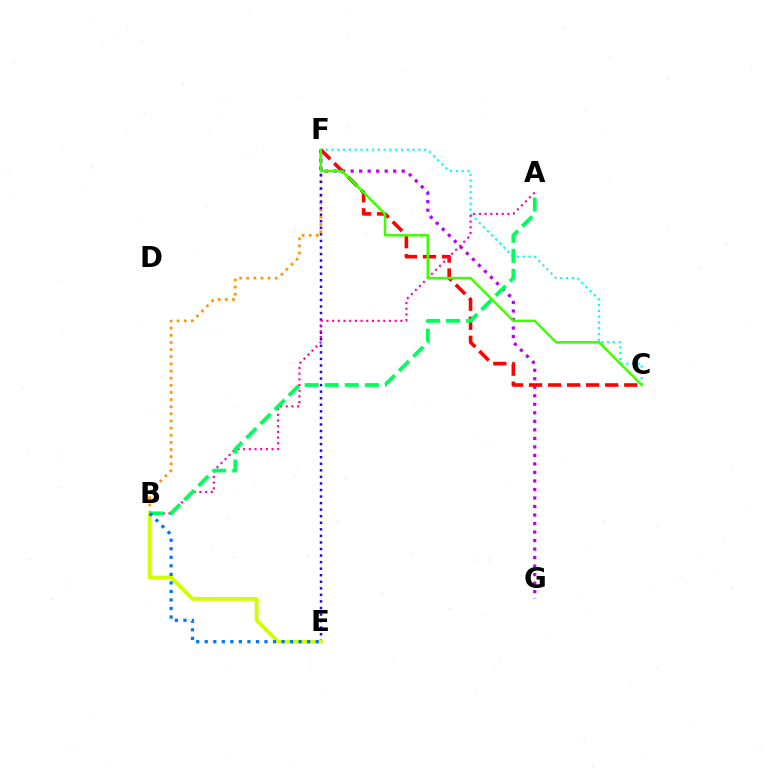{('B', 'F'): [{'color': '#ff9400', 'line_style': 'dotted', 'thickness': 1.94}], ('F', 'G'): [{'color': '#b900ff', 'line_style': 'dotted', 'thickness': 2.31}], ('C', 'F'): [{'color': '#00fff6', 'line_style': 'dotted', 'thickness': 1.57}, {'color': '#ff0000', 'line_style': 'dashed', 'thickness': 2.59}, {'color': '#3dff00', 'line_style': 'solid', 'thickness': 1.78}], ('E', 'F'): [{'color': '#2500ff', 'line_style': 'dotted', 'thickness': 1.78}], ('B', 'E'): [{'color': '#d1ff00', 'line_style': 'solid', 'thickness': 2.76}, {'color': '#0074ff', 'line_style': 'dotted', 'thickness': 2.32}], ('A', 'B'): [{'color': '#ff00ac', 'line_style': 'dotted', 'thickness': 1.55}, {'color': '#00ff5c', 'line_style': 'dashed', 'thickness': 2.72}]}